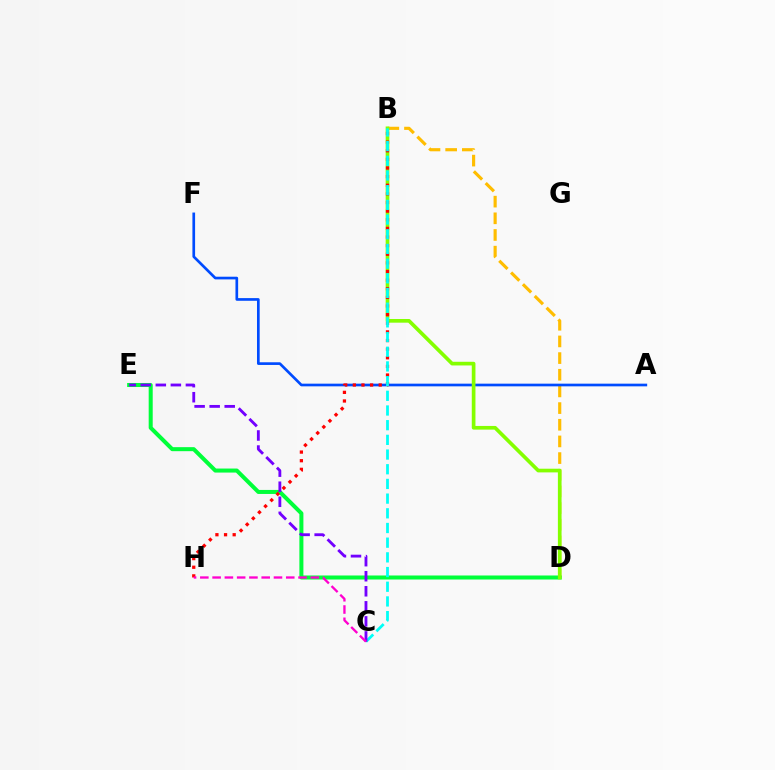{('B', 'D'): [{'color': '#ffbd00', 'line_style': 'dashed', 'thickness': 2.26}, {'color': '#84ff00', 'line_style': 'solid', 'thickness': 2.65}], ('A', 'F'): [{'color': '#004bff', 'line_style': 'solid', 'thickness': 1.93}], ('D', 'E'): [{'color': '#00ff39', 'line_style': 'solid', 'thickness': 2.9}], ('B', 'H'): [{'color': '#ff0000', 'line_style': 'dotted', 'thickness': 2.34}], ('B', 'C'): [{'color': '#00fff6', 'line_style': 'dashed', 'thickness': 2.0}], ('C', 'E'): [{'color': '#7200ff', 'line_style': 'dashed', 'thickness': 2.04}], ('C', 'H'): [{'color': '#ff00cf', 'line_style': 'dashed', 'thickness': 1.67}]}